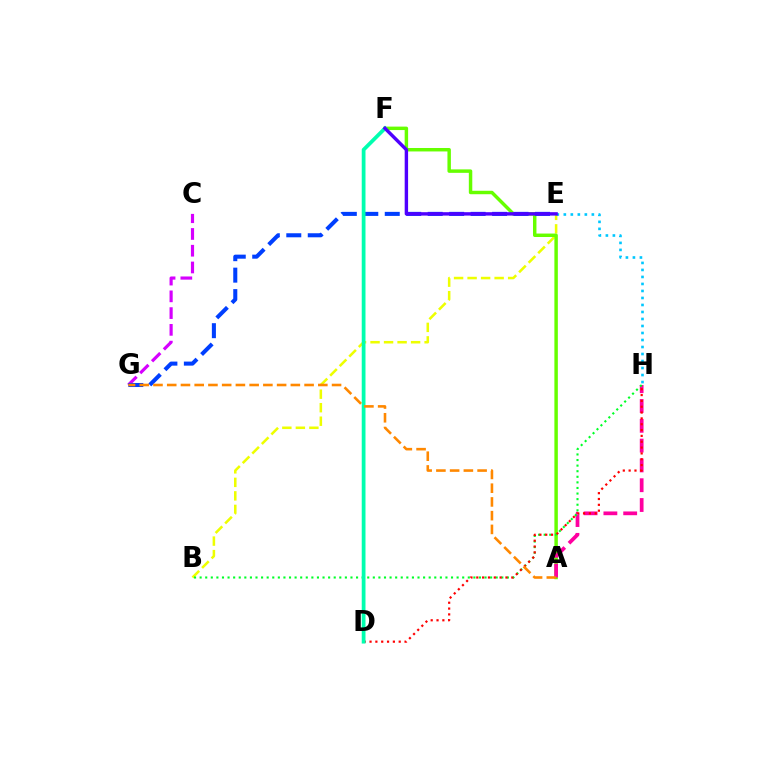{('C', 'G'): [{'color': '#d600ff', 'line_style': 'dashed', 'thickness': 2.28}], ('B', 'E'): [{'color': '#eeff00', 'line_style': 'dashed', 'thickness': 1.84}], ('A', 'F'): [{'color': '#66ff00', 'line_style': 'solid', 'thickness': 2.49}], ('E', 'H'): [{'color': '#00c7ff', 'line_style': 'dotted', 'thickness': 1.9}], ('A', 'H'): [{'color': '#ff00a0', 'line_style': 'dashed', 'thickness': 2.69}], ('E', 'G'): [{'color': '#003fff', 'line_style': 'dashed', 'thickness': 2.92}], ('B', 'H'): [{'color': '#00ff27', 'line_style': 'dotted', 'thickness': 1.52}], ('D', 'H'): [{'color': '#ff0000', 'line_style': 'dotted', 'thickness': 1.59}], ('D', 'F'): [{'color': '#00ffaf', 'line_style': 'solid', 'thickness': 2.71}], ('A', 'G'): [{'color': '#ff8800', 'line_style': 'dashed', 'thickness': 1.87}], ('E', 'F'): [{'color': '#4f00ff', 'line_style': 'solid', 'thickness': 2.46}]}